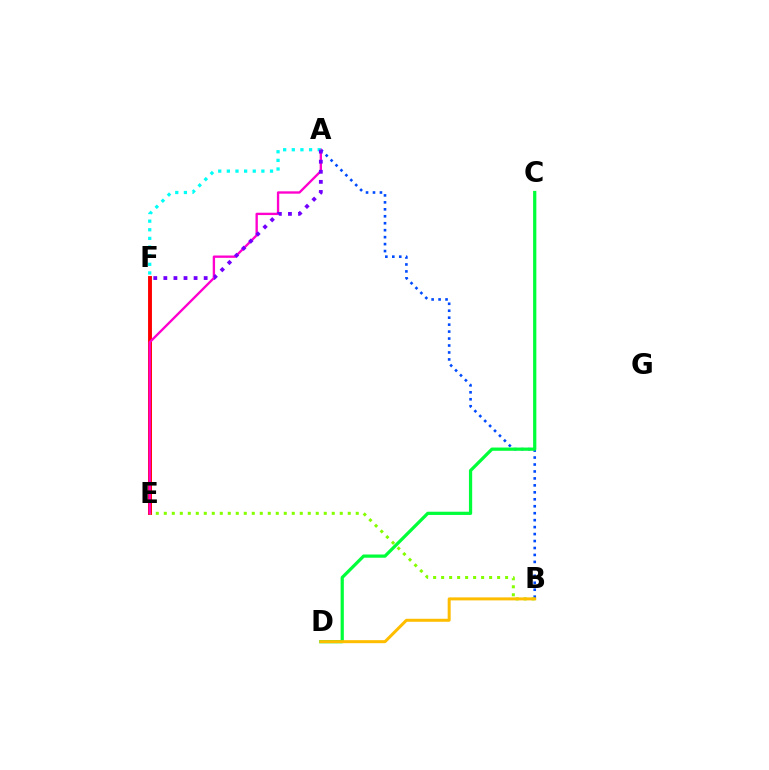{('A', 'B'): [{'color': '#004bff', 'line_style': 'dotted', 'thickness': 1.89}], ('E', 'F'): [{'color': '#ff0000', 'line_style': 'solid', 'thickness': 2.81}], ('C', 'D'): [{'color': '#00ff39', 'line_style': 'solid', 'thickness': 2.33}], ('B', 'E'): [{'color': '#84ff00', 'line_style': 'dotted', 'thickness': 2.17}], ('A', 'E'): [{'color': '#ff00cf', 'line_style': 'solid', 'thickness': 1.69}], ('A', 'F'): [{'color': '#00fff6', 'line_style': 'dotted', 'thickness': 2.35}, {'color': '#7200ff', 'line_style': 'dotted', 'thickness': 2.74}], ('B', 'D'): [{'color': '#ffbd00', 'line_style': 'solid', 'thickness': 2.16}]}